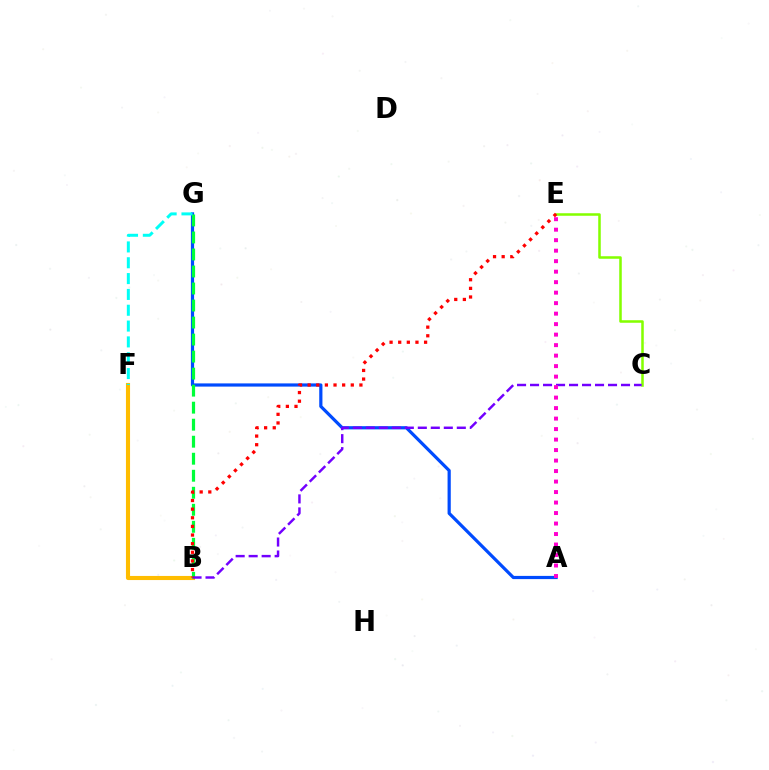{('A', 'G'): [{'color': '#004bff', 'line_style': 'solid', 'thickness': 2.31}], ('C', 'E'): [{'color': '#84ff00', 'line_style': 'solid', 'thickness': 1.82}], ('B', 'F'): [{'color': '#ffbd00', 'line_style': 'solid', 'thickness': 2.95}], ('B', 'G'): [{'color': '#00ff39', 'line_style': 'dashed', 'thickness': 2.31}], ('B', 'C'): [{'color': '#7200ff', 'line_style': 'dashed', 'thickness': 1.77}], ('A', 'E'): [{'color': '#ff00cf', 'line_style': 'dotted', 'thickness': 2.85}], ('F', 'G'): [{'color': '#00fff6', 'line_style': 'dashed', 'thickness': 2.15}], ('B', 'E'): [{'color': '#ff0000', 'line_style': 'dotted', 'thickness': 2.34}]}